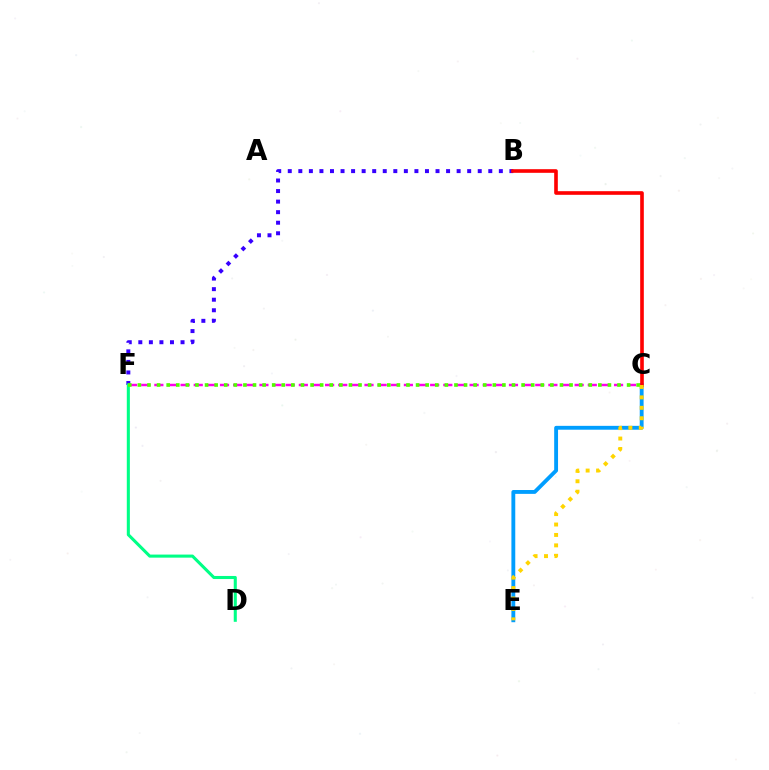{('C', 'E'): [{'color': '#009eff', 'line_style': 'solid', 'thickness': 2.78}, {'color': '#ffd500', 'line_style': 'dotted', 'thickness': 2.83}], ('B', 'F'): [{'color': '#3700ff', 'line_style': 'dotted', 'thickness': 2.87}], ('C', 'F'): [{'color': '#ff00ed', 'line_style': 'dashed', 'thickness': 1.78}, {'color': '#4fff00', 'line_style': 'dotted', 'thickness': 2.61}], ('B', 'C'): [{'color': '#ff0000', 'line_style': 'solid', 'thickness': 2.61}], ('D', 'F'): [{'color': '#00ff86', 'line_style': 'solid', 'thickness': 2.21}]}